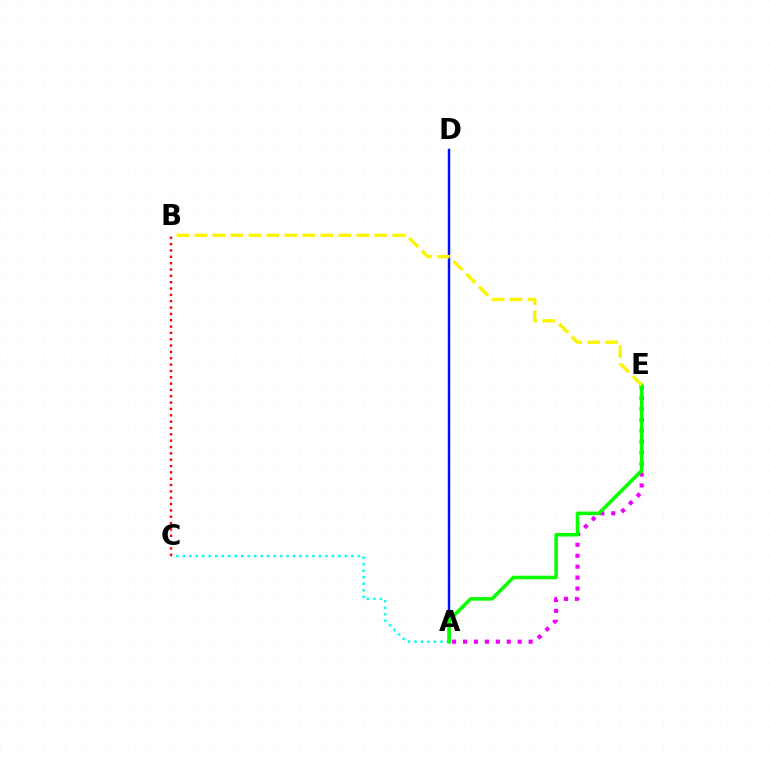{('A', 'E'): [{'color': '#ee00ff', 'line_style': 'dotted', 'thickness': 2.97}, {'color': '#08ff00', 'line_style': 'solid', 'thickness': 2.56}], ('A', 'C'): [{'color': '#00fff6', 'line_style': 'dotted', 'thickness': 1.76}], ('A', 'D'): [{'color': '#0010ff', 'line_style': 'solid', 'thickness': 1.76}], ('B', 'C'): [{'color': '#ff0000', 'line_style': 'dotted', 'thickness': 1.72}], ('B', 'E'): [{'color': '#fcf500', 'line_style': 'dashed', 'thickness': 2.44}]}